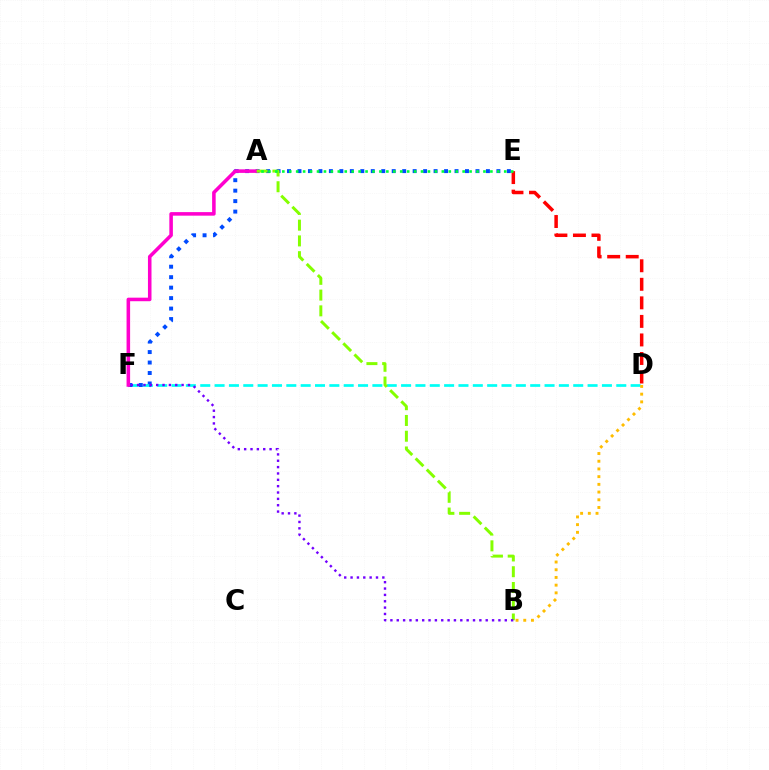{('D', 'F'): [{'color': '#00fff6', 'line_style': 'dashed', 'thickness': 1.95}], ('E', 'F'): [{'color': '#004bff', 'line_style': 'dotted', 'thickness': 2.84}], ('A', 'F'): [{'color': '#ff00cf', 'line_style': 'solid', 'thickness': 2.56}], ('B', 'D'): [{'color': '#ffbd00', 'line_style': 'dotted', 'thickness': 2.09}], ('A', 'B'): [{'color': '#84ff00', 'line_style': 'dashed', 'thickness': 2.14}], ('D', 'E'): [{'color': '#ff0000', 'line_style': 'dashed', 'thickness': 2.52}], ('A', 'E'): [{'color': '#00ff39', 'line_style': 'dotted', 'thickness': 1.88}], ('B', 'F'): [{'color': '#7200ff', 'line_style': 'dotted', 'thickness': 1.73}]}